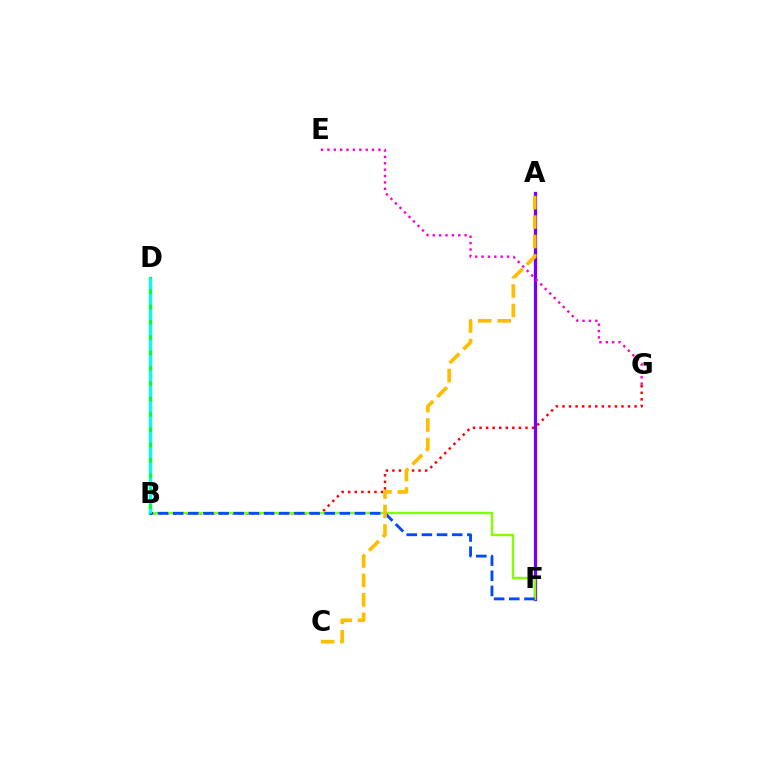{('B', 'G'): [{'color': '#ff0000', 'line_style': 'dotted', 'thickness': 1.78}], ('A', 'F'): [{'color': '#7200ff', 'line_style': 'solid', 'thickness': 2.33}], ('B', 'F'): [{'color': '#84ff00', 'line_style': 'solid', 'thickness': 1.74}, {'color': '#004bff', 'line_style': 'dashed', 'thickness': 2.06}], ('E', 'G'): [{'color': '#ff00cf', 'line_style': 'dotted', 'thickness': 1.73}], ('B', 'D'): [{'color': '#00ff39', 'line_style': 'solid', 'thickness': 2.37}, {'color': '#00fff6', 'line_style': 'dashed', 'thickness': 2.09}], ('A', 'C'): [{'color': '#ffbd00', 'line_style': 'dashed', 'thickness': 2.64}]}